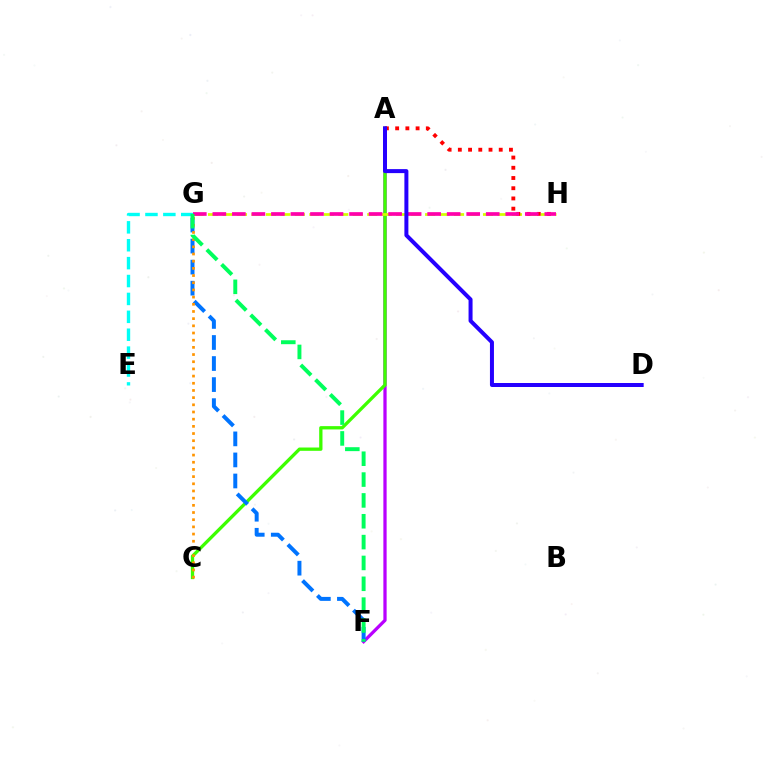{('A', 'F'): [{'color': '#b900ff', 'line_style': 'solid', 'thickness': 2.35}], ('A', 'C'): [{'color': '#3dff00', 'line_style': 'solid', 'thickness': 2.38}], ('E', 'G'): [{'color': '#00fff6', 'line_style': 'dashed', 'thickness': 2.43}], ('F', 'G'): [{'color': '#0074ff', 'line_style': 'dashed', 'thickness': 2.86}, {'color': '#00ff5c', 'line_style': 'dashed', 'thickness': 2.83}], ('G', 'H'): [{'color': '#d1ff00', 'line_style': 'dashed', 'thickness': 1.97}, {'color': '#ff00ac', 'line_style': 'dashed', 'thickness': 2.65}], ('C', 'G'): [{'color': '#ff9400', 'line_style': 'dotted', 'thickness': 1.95}], ('A', 'H'): [{'color': '#ff0000', 'line_style': 'dotted', 'thickness': 2.78}], ('A', 'D'): [{'color': '#2500ff', 'line_style': 'solid', 'thickness': 2.88}]}